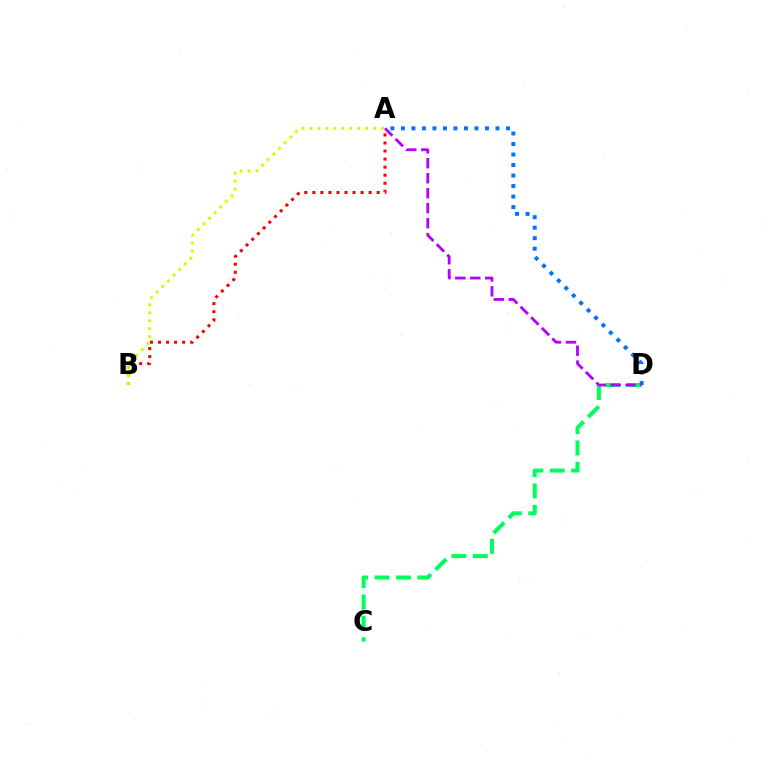{('C', 'D'): [{'color': '#00ff5c', 'line_style': 'dashed', 'thickness': 2.91}], ('A', 'B'): [{'color': '#ff0000', 'line_style': 'dotted', 'thickness': 2.19}, {'color': '#d1ff00', 'line_style': 'dotted', 'thickness': 2.16}], ('A', 'D'): [{'color': '#0074ff', 'line_style': 'dotted', 'thickness': 2.85}, {'color': '#b900ff', 'line_style': 'dashed', 'thickness': 2.03}]}